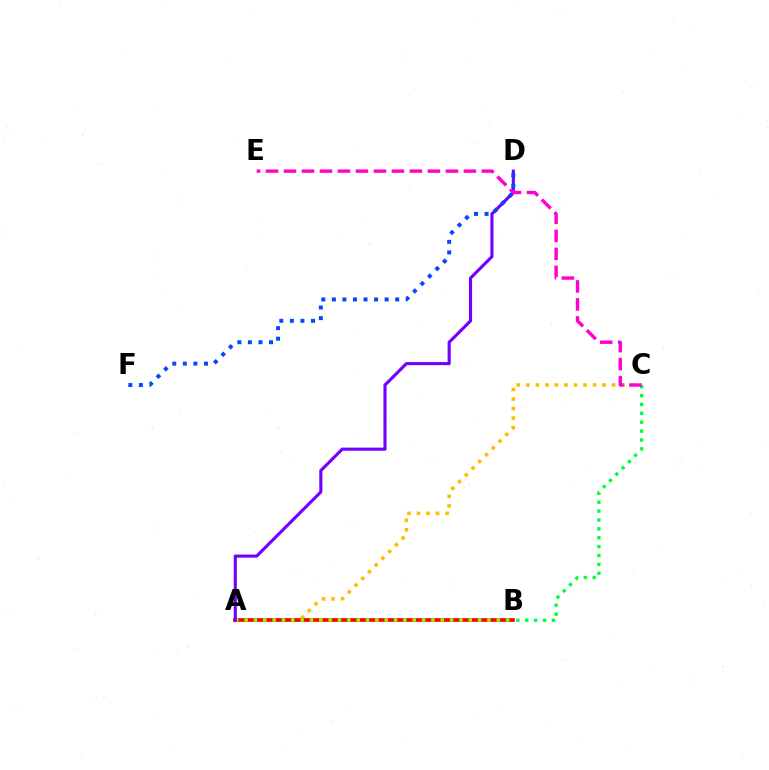{('A', 'C'): [{'color': '#ffbd00', 'line_style': 'dotted', 'thickness': 2.59}], ('B', 'C'): [{'color': '#00ff39', 'line_style': 'dotted', 'thickness': 2.41}], ('A', 'B'): [{'color': '#00fff6', 'line_style': 'dotted', 'thickness': 1.92}, {'color': '#ff0000', 'line_style': 'solid', 'thickness': 2.66}, {'color': '#84ff00', 'line_style': 'dotted', 'thickness': 2.54}], ('A', 'D'): [{'color': '#7200ff', 'line_style': 'solid', 'thickness': 2.24}], ('D', 'F'): [{'color': '#004bff', 'line_style': 'dotted', 'thickness': 2.87}], ('C', 'E'): [{'color': '#ff00cf', 'line_style': 'dashed', 'thickness': 2.44}]}